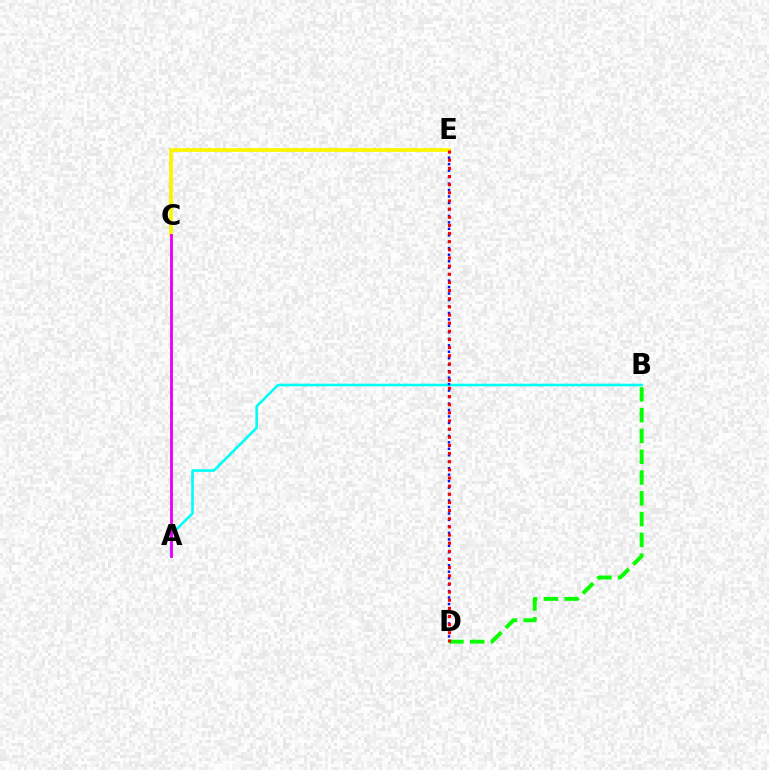{('A', 'B'): [{'color': '#00fff6', 'line_style': 'solid', 'thickness': 1.88}], ('B', 'D'): [{'color': '#08ff00', 'line_style': 'dashed', 'thickness': 2.82}], ('D', 'E'): [{'color': '#0010ff', 'line_style': 'dotted', 'thickness': 1.76}, {'color': '#ff0000', 'line_style': 'dotted', 'thickness': 2.21}], ('C', 'E'): [{'color': '#fcf500', 'line_style': 'solid', 'thickness': 2.71}], ('A', 'C'): [{'color': '#ee00ff', 'line_style': 'solid', 'thickness': 2.08}]}